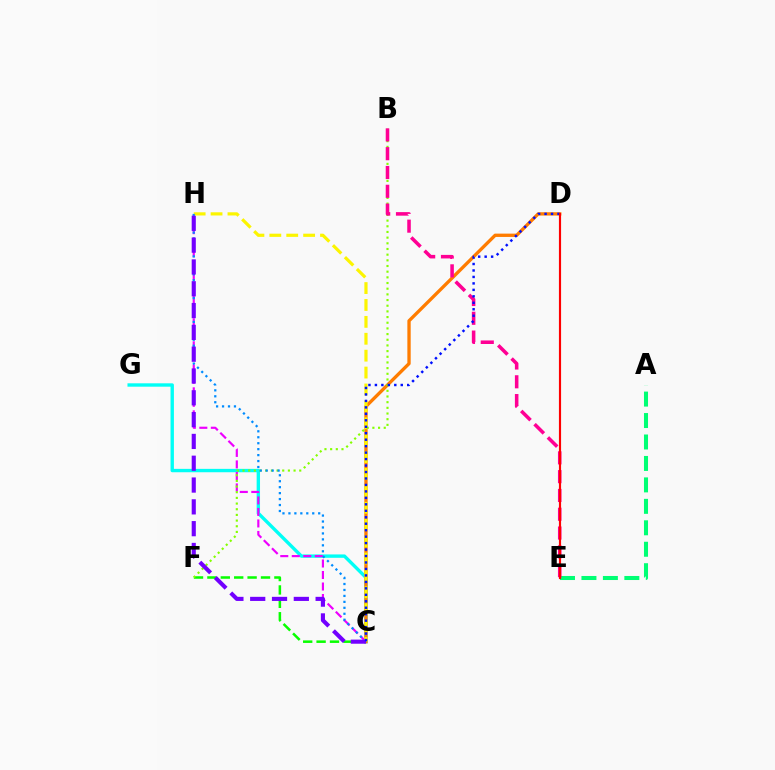{('C', 'G'): [{'color': '#00fff6', 'line_style': 'solid', 'thickness': 2.43}], ('C', 'F'): [{'color': '#08ff00', 'line_style': 'dashed', 'thickness': 1.82}], ('C', 'D'): [{'color': '#ff7c00', 'line_style': 'solid', 'thickness': 2.39}, {'color': '#0010ff', 'line_style': 'dotted', 'thickness': 1.76}], ('C', 'H'): [{'color': '#ee00ff', 'line_style': 'dashed', 'thickness': 1.56}, {'color': '#fcf500', 'line_style': 'dashed', 'thickness': 2.3}, {'color': '#008cff', 'line_style': 'dotted', 'thickness': 1.62}, {'color': '#7200ff', 'line_style': 'dashed', 'thickness': 2.96}], ('B', 'F'): [{'color': '#84ff00', 'line_style': 'dotted', 'thickness': 1.54}], ('A', 'E'): [{'color': '#00ff74', 'line_style': 'dashed', 'thickness': 2.91}], ('B', 'E'): [{'color': '#ff0094', 'line_style': 'dashed', 'thickness': 2.55}], ('D', 'E'): [{'color': '#ff0000', 'line_style': 'solid', 'thickness': 1.55}]}